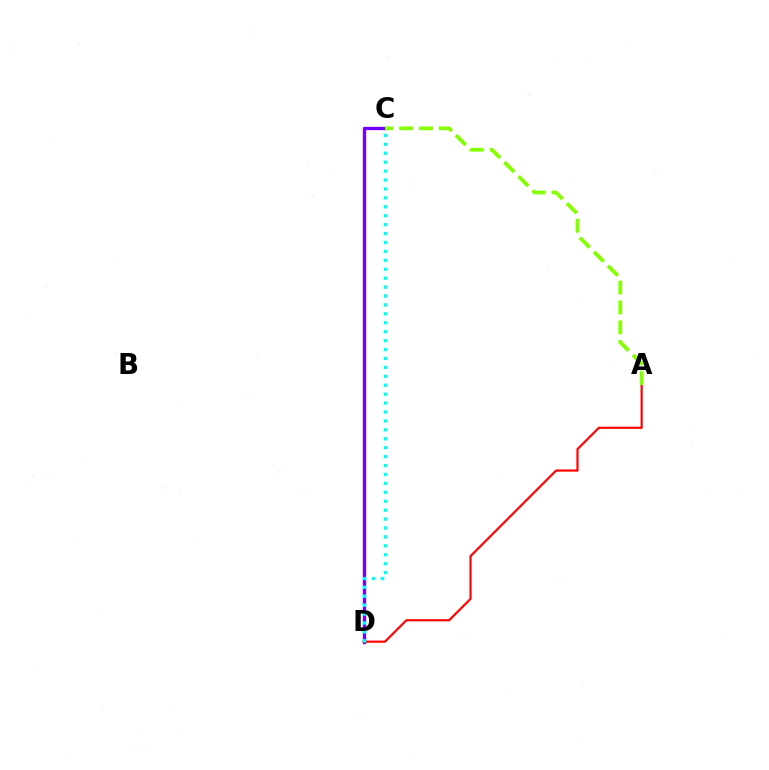{('C', 'D'): [{'color': '#7200ff', 'line_style': 'solid', 'thickness': 2.4}, {'color': '#00fff6', 'line_style': 'dotted', 'thickness': 2.42}], ('A', 'D'): [{'color': '#ff0000', 'line_style': 'solid', 'thickness': 1.56}], ('A', 'C'): [{'color': '#84ff00', 'line_style': 'dashed', 'thickness': 2.7}]}